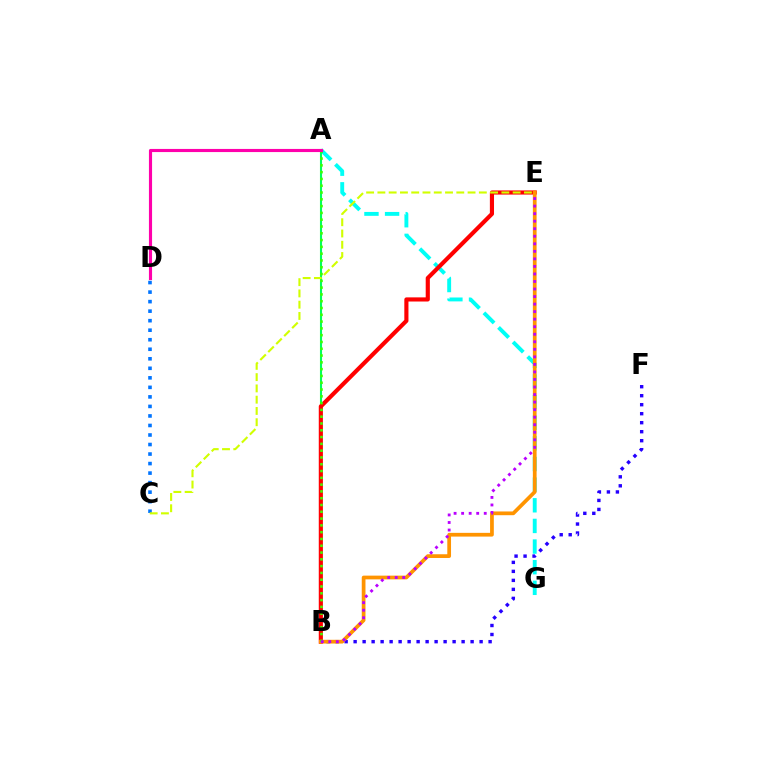{('B', 'F'): [{'color': '#2500ff', 'line_style': 'dotted', 'thickness': 2.44}], ('A', 'G'): [{'color': '#00fff6', 'line_style': 'dashed', 'thickness': 2.8}], ('A', 'B'): [{'color': '#00ff5c', 'line_style': 'solid', 'thickness': 1.5}, {'color': '#3dff00', 'line_style': 'dotted', 'thickness': 1.85}], ('B', 'E'): [{'color': '#ff0000', 'line_style': 'solid', 'thickness': 2.98}, {'color': '#ff9400', 'line_style': 'solid', 'thickness': 2.69}, {'color': '#b900ff', 'line_style': 'dotted', 'thickness': 2.05}], ('C', 'D'): [{'color': '#0074ff', 'line_style': 'dotted', 'thickness': 2.59}], ('A', 'D'): [{'color': '#ff00ac', 'line_style': 'solid', 'thickness': 2.26}], ('C', 'E'): [{'color': '#d1ff00', 'line_style': 'dashed', 'thickness': 1.53}]}